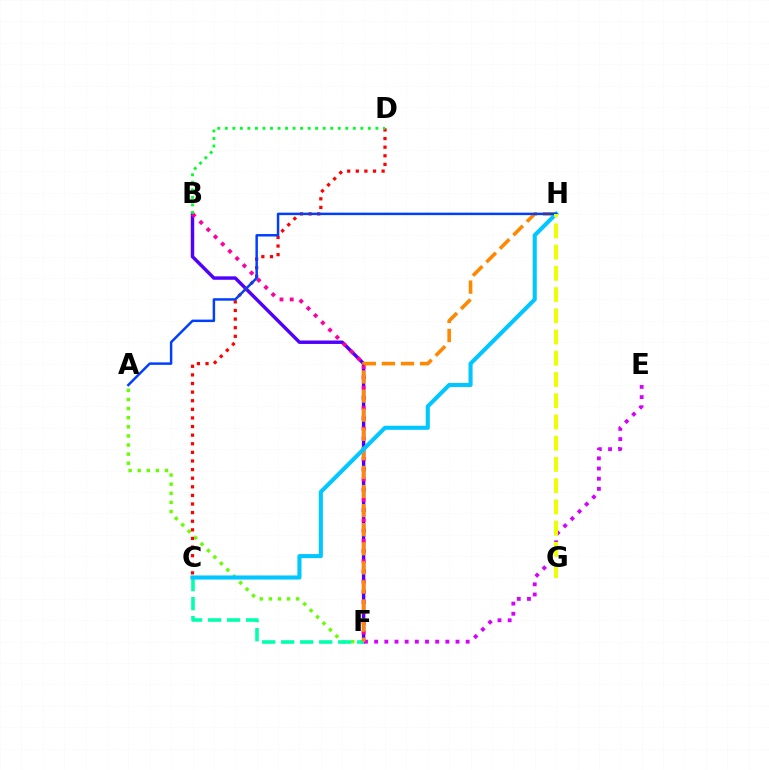{('B', 'F'): [{'color': '#4f00ff', 'line_style': 'solid', 'thickness': 2.47}, {'color': '#ff00a0', 'line_style': 'dotted', 'thickness': 2.77}], ('A', 'F'): [{'color': '#66ff00', 'line_style': 'dotted', 'thickness': 2.47}], ('C', 'D'): [{'color': '#ff0000', 'line_style': 'dotted', 'thickness': 2.34}], ('C', 'F'): [{'color': '#00ffaf', 'line_style': 'dashed', 'thickness': 2.58}], ('E', 'F'): [{'color': '#d600ff', 'line_style': 'dotted', 'thickness': 2.76}], ('F', 'H'): [{'color': '#ff8800', 'line_style': 'dashed', 'thickness': 2.59}], ('C', 'H'): [{'color': '#00c7ff', 'line_style': 'solid', 'thickness': 2.94}], ('A', 'H'): [{'color': '#003fff', 'line_style': 'solid', 'thickness': 1.78}], ('B', 'D'): [{'color': '#00ff27', 'line_style': 'dotted', 'thickness': 2.05}], ('G', 'H'): [{'color': '#eeff00', 'line_style': 'dashed', 'thickness': 2.88}]}